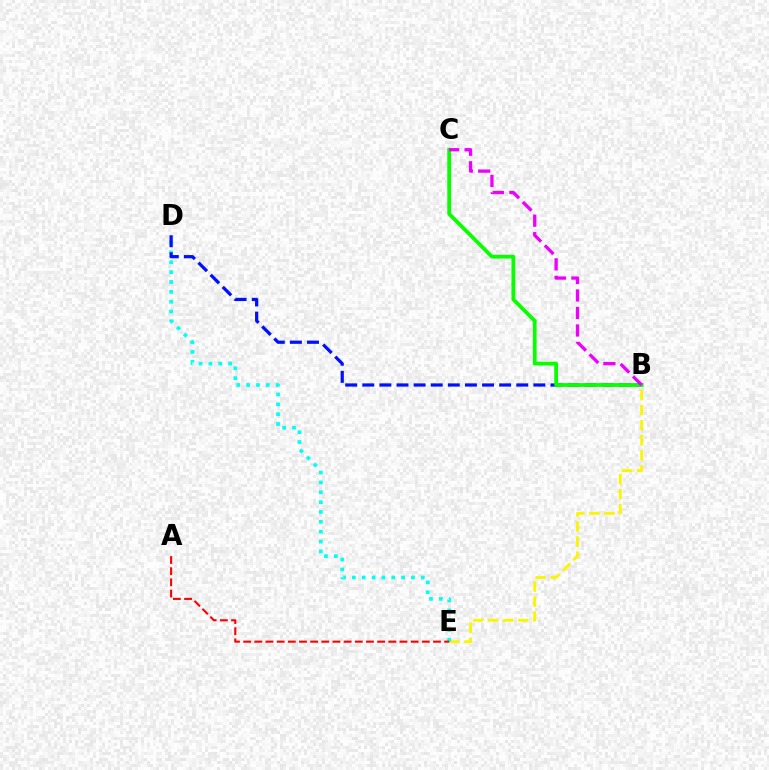{('B', 'E'): [{'color': '#fcf500', 'line_style': 'dashed', 'thickness': 2.04}], ('D', 'E'): [{'color': '#00fff6', 'line_style': 'dotted', 'thickness': 2.68}], ('A', 'E'): [{'color': '#ff0000', 'line_style': 'dashed', 'thickness': 1.52}], ('B', 'D'): [{'color': '#0010ff', 'line_style': 'dashed', 'thickness': 2.32}], ('B', 'C'): [{'color': '#08ff00', 'line_style': 'solid', 'thickness': 2.71}, {'color': '#ee00ff', 'line_style': 'dashed', 'thickness': 2.38}]}